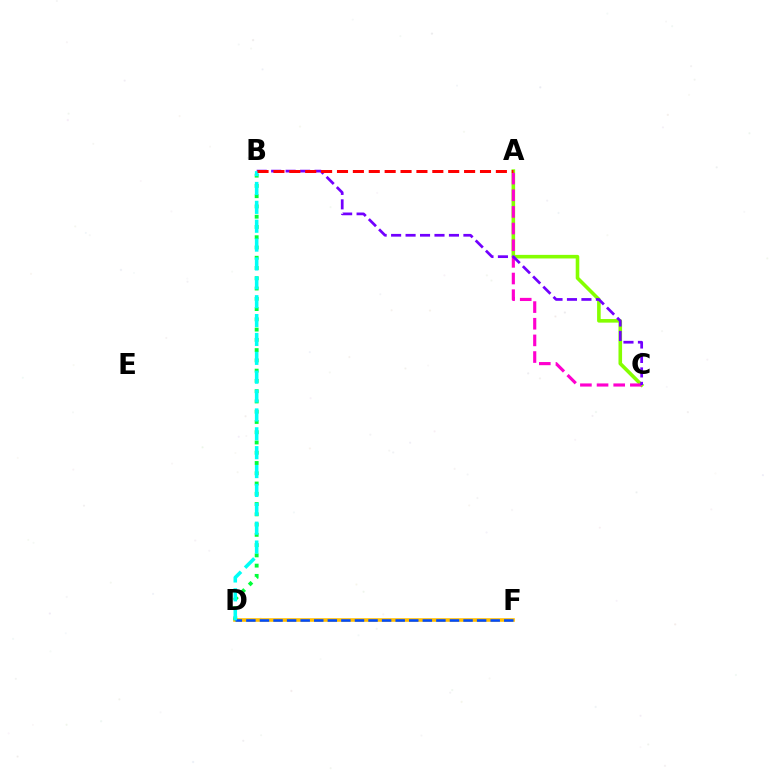{('D', 'F'): [{'color': '#ffbd00', 'line_style': 'solid', 'thickness': 2.59}, {'color': '#004bff', 'line_style': 'dashed', 'thickness': 1.84}], ('A', 'C'): [{'color': '#84ff00', 'line_style': 'solid', 'thickness': 2.58}, {'color': '#ff00cf', 'line_style': 'dashed', 'thickness': 2.26}], ('B', 'D'): [{'color': '#00ff39', 'line_style': 'dotted', 'thickness': 2.79}, {'color': '#00fff6', 'line_style': 'dashed', 'thickness': 2.56}], ('B', 'C'): [{'color': '#7200ff', 'line_style': 'dashed', 'thickness': 1.96}], ('A', 'B'): [{'color': '#ff0000', 'line_style': 'dashed', 'thickness': 2.16}]}